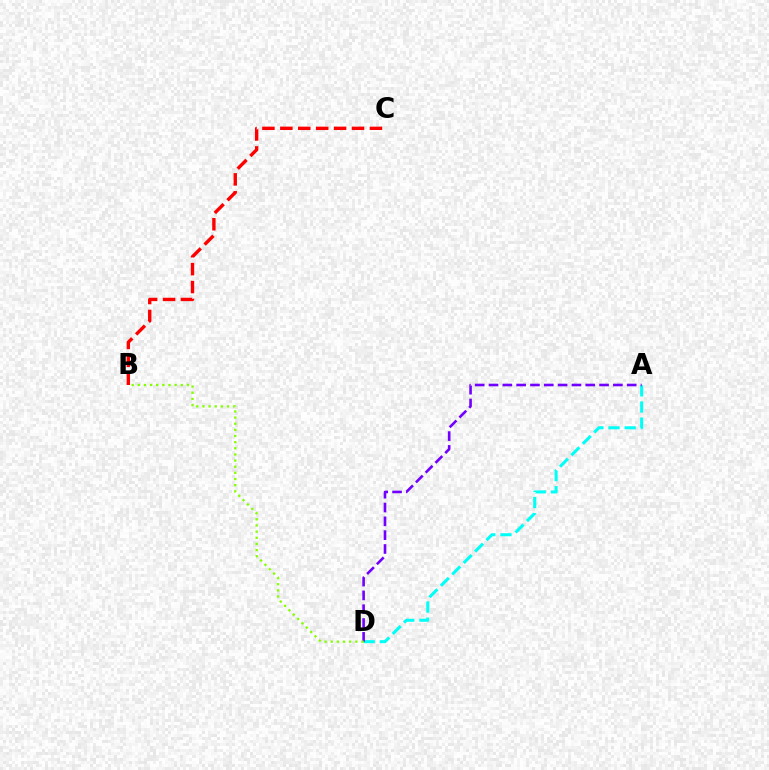{('B', 'C'): [{'color': '#ff0000', 'line_style': 'dashed', 'thickness': 2.43}], ('A', 'D'): [{'color': '#00fff6', 'line_style': 'dashed', 'thickness': 2.19}, {'color': '#7200ff', 'line_style': 'dashed', 'thickness': 1.88}], ('B', 'D'): [{'color': '#84ff00', 'line_style': 'dotted', 'thickness': 1.67}]}